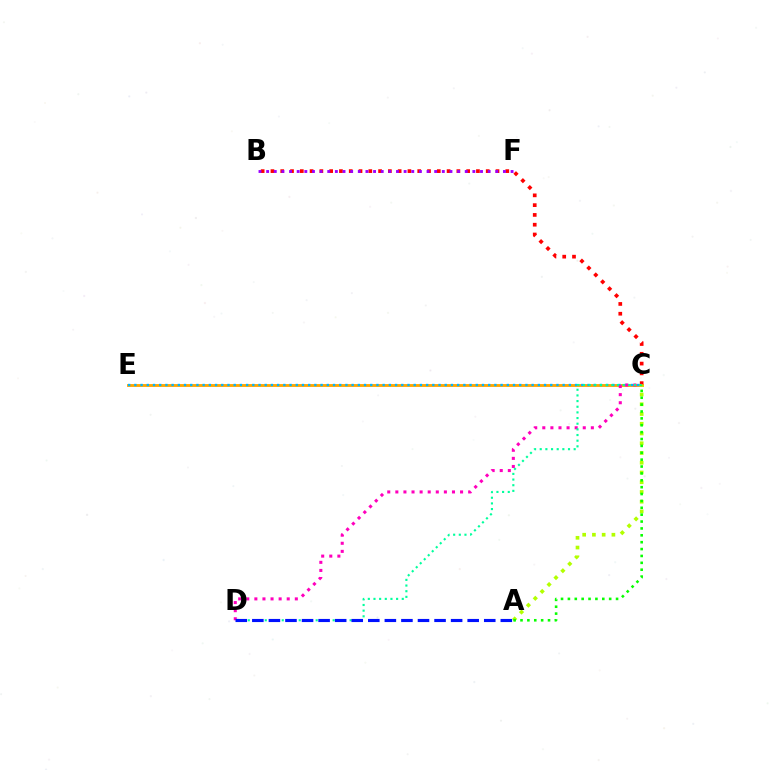{('B', 'C'): [{'color': '#ff0000', 'line_style': 'dotted', 'thickness': 2.66}], ('C', 'E'): [{'color': '#ffa500', 'line_style': 'solid', 'thickness': 2.06}, {'color': '#00b5ff', 'line_style': 'dotted', 'thickness': 1.69}], ('A', 'C'): [{'color': '#b3ff00', 'line_style': 'dotted', 'thickness': 2.65}, {'color': '#08ff00', 'line_style': 'dotted', 'thickness': 1.87}], ('C', 'D'): [{'color': '#ff00bd', 'line_style': 'dotted', 'thickness': 2.2}, {'color': '#00ff9d', 'line_style': 'dotted', 'thickness': 1.54}], ('B', 'F'): [{'color': '#9b00ff', 'line_style': 'dotted', 'thickness': 2.08}], ('A', 'D'): [{'color': '#0010ff', 'line_style': 'dashed', 'thickness': 2.25}]}